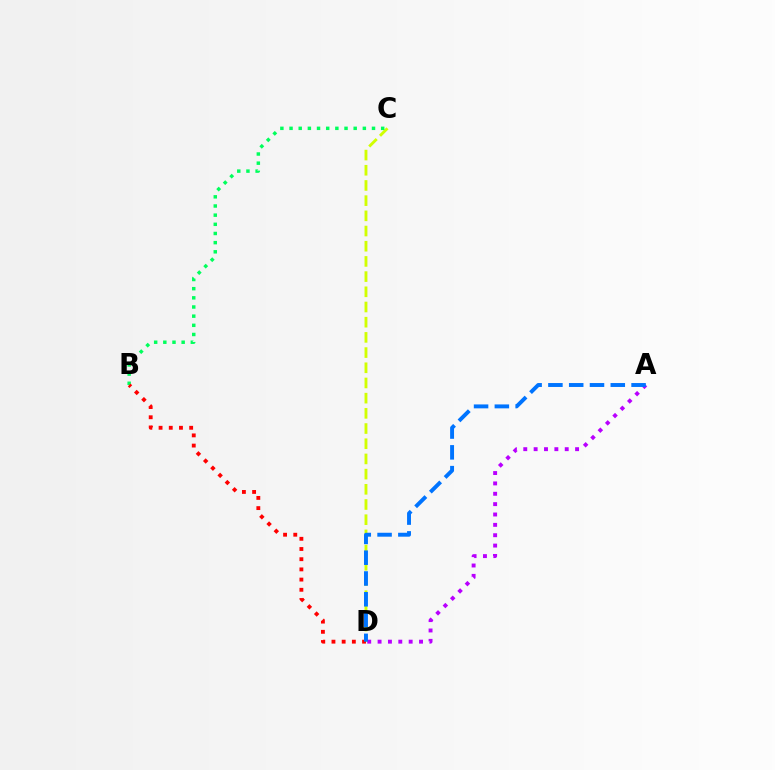{('C', 'D'): [{'color': '#d1ff00', 'line_style': 'dashed', 'thickness': 2.06}], ('B', 'C'): [{'color': '#00ff5c', 'line_style': 'dotted', 'thickness': 2.49}], ('B', 'D'): [{'color': '#ff0000', 'line_style': 'dotted', 'thickness': 2.77}], ('A', 'D'): [{'color': '#b900ff', 'line_style': 'dotted', 'thickness': 2.82}, {'color': '#0074ff', 'line_style': 'dashed', 'thickness': 2.82}]}